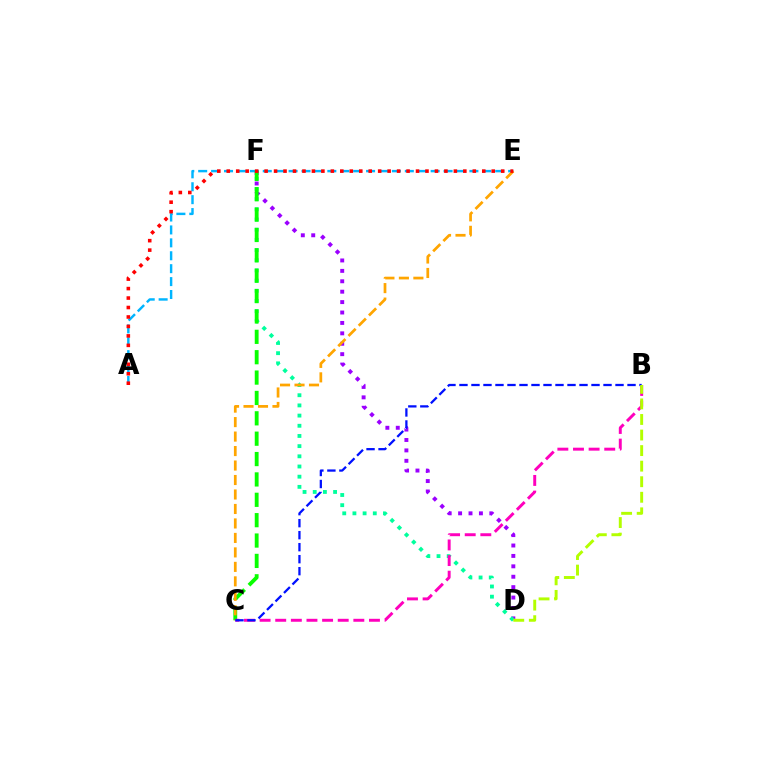{('D', 'F'): [{'color': '#9b00ff', 'line_style': 'dotted', 'thickness': 2.83}, {'color': '#00ff9d', 'line_style': 'dotted', 'thickness': 2.77}], ('A', 'E'): [{'color': '#00b5ff', 'line_style': 'dashed', 'thickness': 1.75}, {'color': '#ff0000', 'line_style': 'dotted', 'thickness': 2.57}], ('C', 'F'): [{'color': '#08ff00', 'line_style': 'dashed', 'thickness': 2.77}], ('C', 'E'): [{'color': '#ffa500', 'line_style': 'dashed', 'thickness': 1.97}], ('B', 'C'): [{'color': '#ff00bd', 'line_style': 'dashed', 'thickness': 2.12}, {'color': '#0010ff', 'line_style': 'dashed', 'thickness': 1.63}], ('B', 'D'): [{'color': '#b3ff00', 'line_style': 'dashed', 'thickness': 2.11}]}